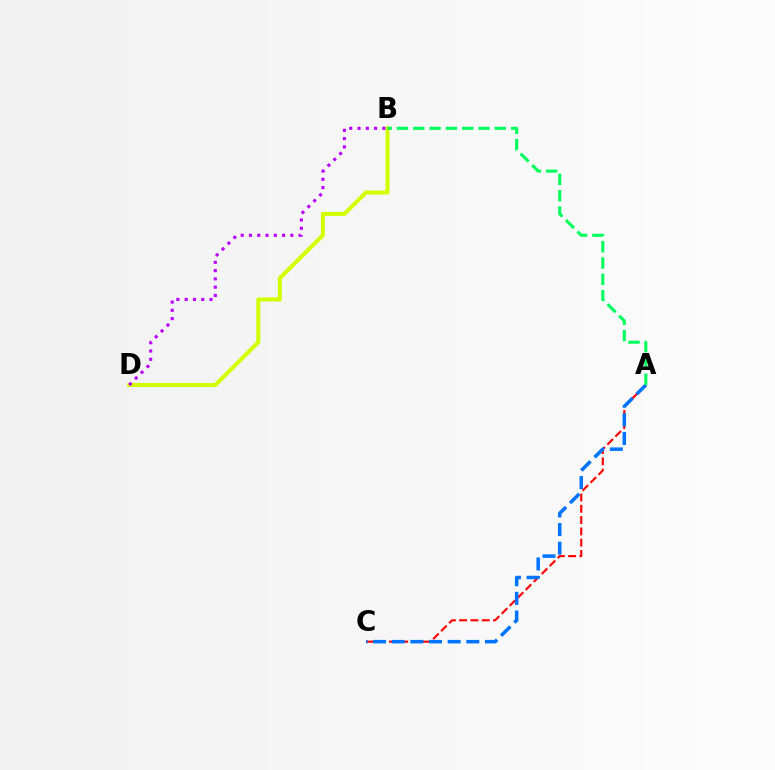{('B', 'D'): [{'color': '#d1ff00', 'line_style': 'solid', 'thickness': 2.92}, {'color': '#b900ff', 'line_style': 'dotted', 'thickness': 2.25}], ('A', 'C'): [{'color': '#ff0000', 'line_style': 'dashed', 'thickness': 1.53}, {'color': '#0074ff', 'line_style': 'dashed', 'thickness': 2.53}], ('A', 'B'): [{'color': '#00ff5c', 'line_style': 'dashed', 'thickness': 2.22}]}